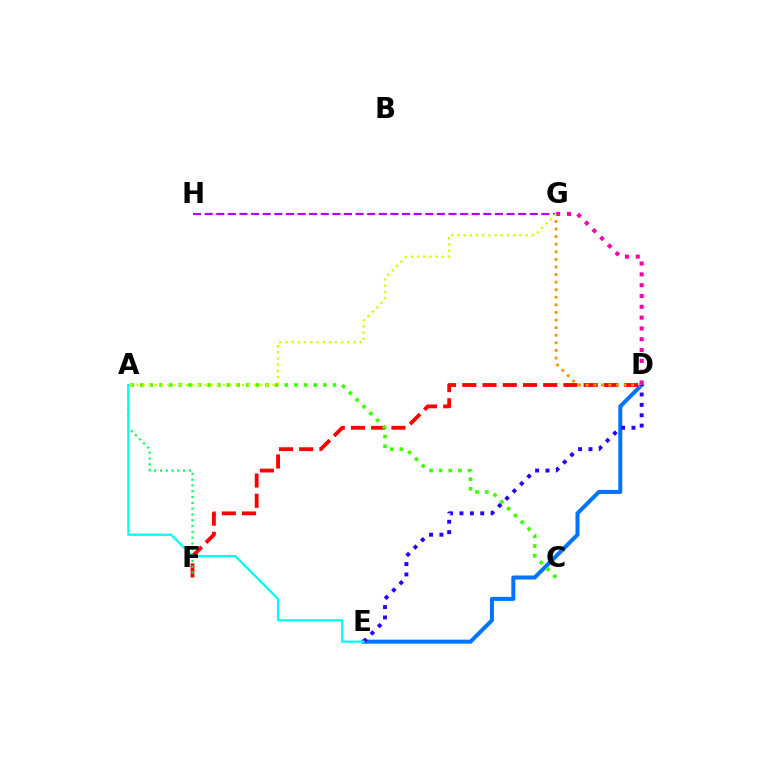{('G', 'H'): [{'color': '#b900ff', 'line_style': 'dashed', 'thickness': 1.58}], ('D', 'E'): [{'color': '#0074ff', 'line_style': 'solid', 'thickness': 2.89}, {'color': '#2500ff', 'line_style': 'dotted', 'thickness': 2.82}], ('D', 'F'): [{'color': '#ff0000', 'line_style': 'dashed', 'thickness': 2.75}], ('A', 'F'): [{'color': '#00ff5c', 'line_style': 'dotted', 'thickness': 1.58}], ('D', 'G'): [{'color': '#ff9400', 'line_style': 'dotted', 'thickness': 2.06}, {'color': '#ff00ac', 'line_style': 'dotted', 'thickness': 2.94}], ('A', 'C'): [{'color': '#3dff00', 'line_style': 'dotted', 'thickness': 2.62}], ('A', 'E'): [{'color': '#00fff6', 'line_style': 'solid', 'thickness': 1.64}], ('A', 'G'): [{'color': '#d1ff00', 'line_style': 'dotted', 'thickness': 1.68}]}